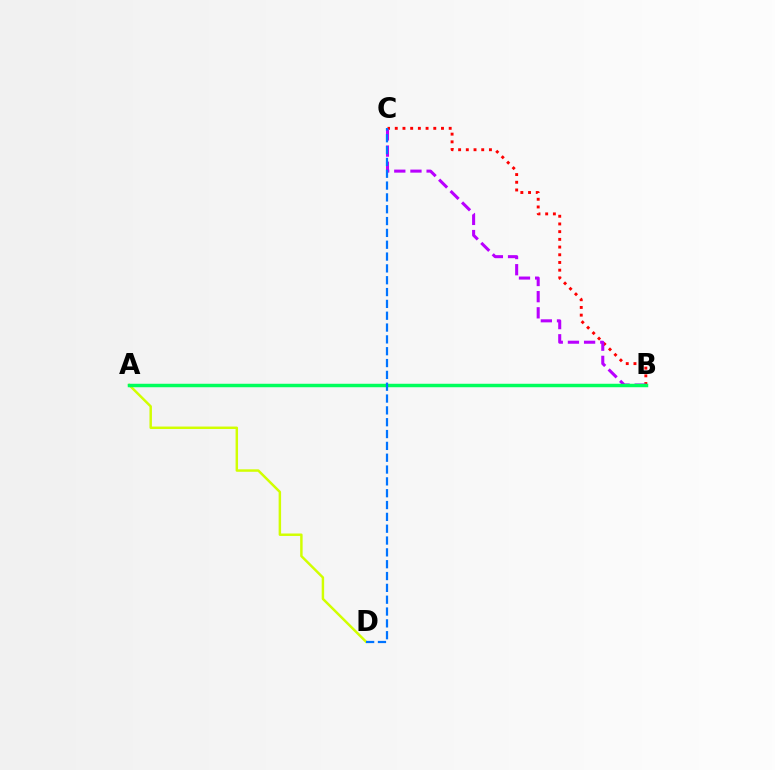{('B', 'C'): [{'color': '#ff0000', 'line_style': 'dotted', 'thickness': 2.09}, {'color': '#b900ff', 'line_style': 'dashed', 'thickness': 2.2}], ('A', 'D'): [{'color': '#d1ff00', 'line_style': 'solid', 'thickness': 1.77}], ('A', 'B'): [{'color': '#00ff5c', 'line_style': 'solid', 'thickness': 2.5}], ('C', 'D'): [{'color': '#0074ff', 'line_style': 'dashed', 'thickness': 1.61}]}